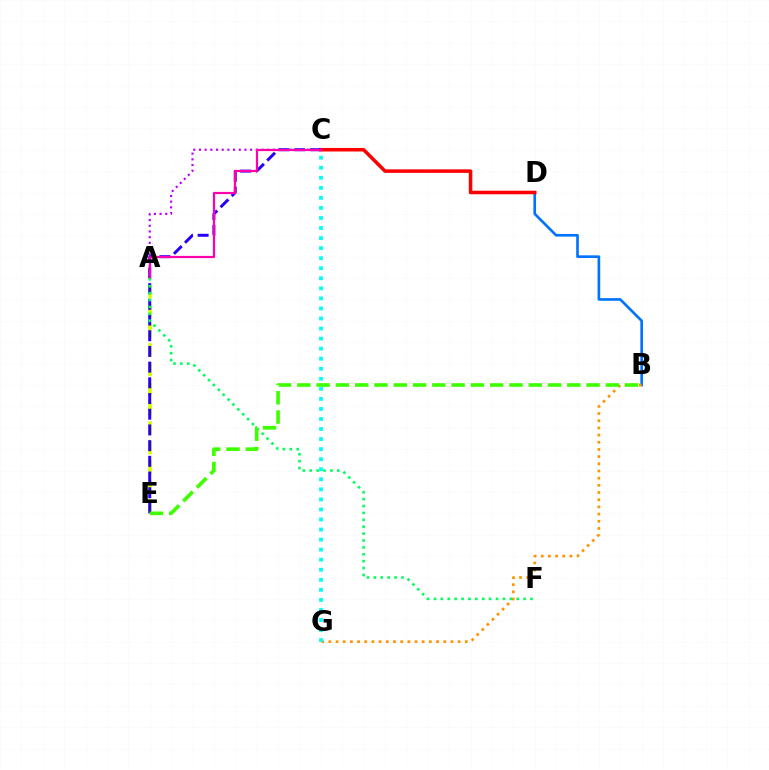{('A', 'E'): [{'color': '#d1ff00', 'line_style': 'dashed', 'thickness': 2.65}], ('A', 'C'): [{'color': '#b900ff', 'line_style': 'dotted', 'thickness': 1.55}, {'color': '#ff00ac', 'line_style': 'solid', 'thickness': 1.59}], ('B', 'D'): [{'color': '#0074ff', 'line_style': 'solid', 'thickness': 1.92}], ('C', 'D'): [{'color': '#ff0000', 'line_style': 'solid', 'thickness': 2.54}], ('C', 'E'): [{'color': '#2500ff', 'line_style': 'dashed', 'thickness': 2.13}], ('B', 'G'): [{'color': '#ff9400', 'line_style': 'dotted', 'thickness': 1.95}], ('A', 'F'): [{'color': '#00ff5c', 'line_style': 'dotted', 'thickness': 1.87}], ('C', 'G'): [{'color': '#00fff6', 'line_style': 'dotted', 'thickness': 2.73}], ('B', 'E'): [{'color': '#3dff00', 'line_style': 'dashed', 'thickness': 2.62}]}